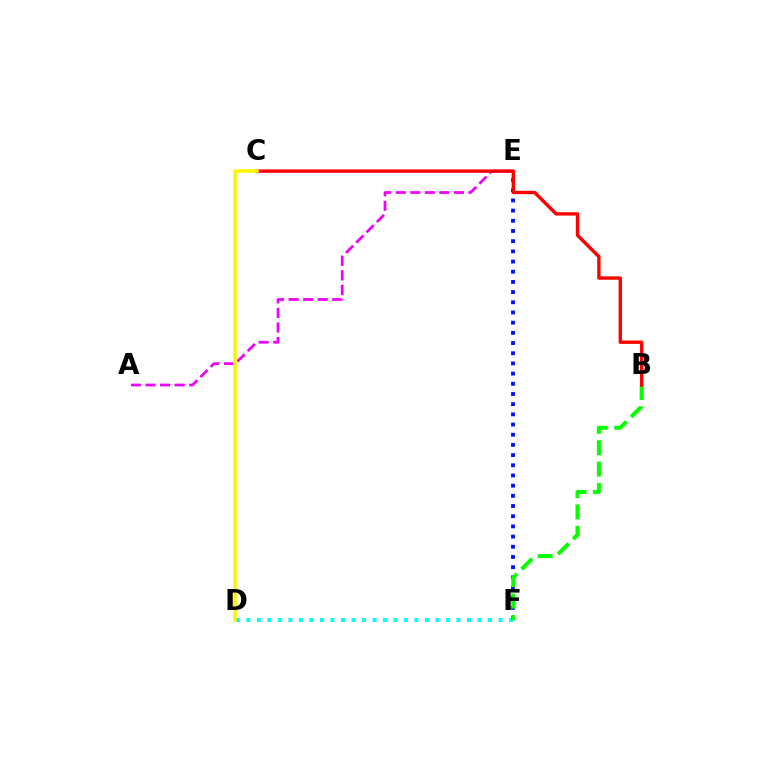{('D', 'F'): [{'color': '#00fff6', 'line_style': 'dotted', 'thickness': 2.85}], ('E', 'F'): [{'color': '#0010ff', 'line_style': 'dotted', 'thickness': 2.77}], ('A', 'E'): [{'color': '#ee00ff', 'line_style': 'dashed', 'thickness': 1.98}], ('B', 'F'): [{'color': '#08ff00', 'line_style': 'dashed', 'thickness': 2.91}], ('B', 'C'): [{'color': '#ff0000', 'line_style': 'solid', 'thickness': 2.44}], ('C', 'D'): [{'color': '#fcf500', 'line_style': 'solid', 'thickness': 2.52}]}